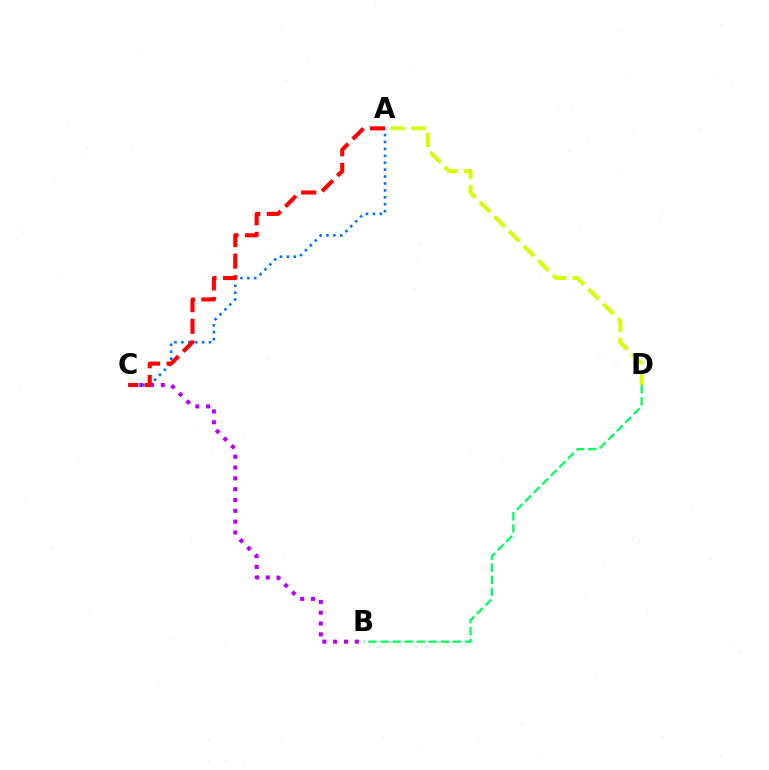{('B', 'C'): [{'color': '#b900ff', 'line_style': 'dotted', 'thickness': 2.94}], ('A', 'C'): [{'color': '#0074ff', 'line_style': 'dotted', 'thickness': 1.88}, {'color': '#ff0000', 'line_style': 'dashed', 'thickness': 2.93}], ('B', 'D'): [{'color': '#00ff5c', 'line_style': 'dashed', 'thickness': 1.64}], ('A', 'D'): [{'color': '#d1ff00', 'line_style': 'dashed', 'thickness': 2.81}]}